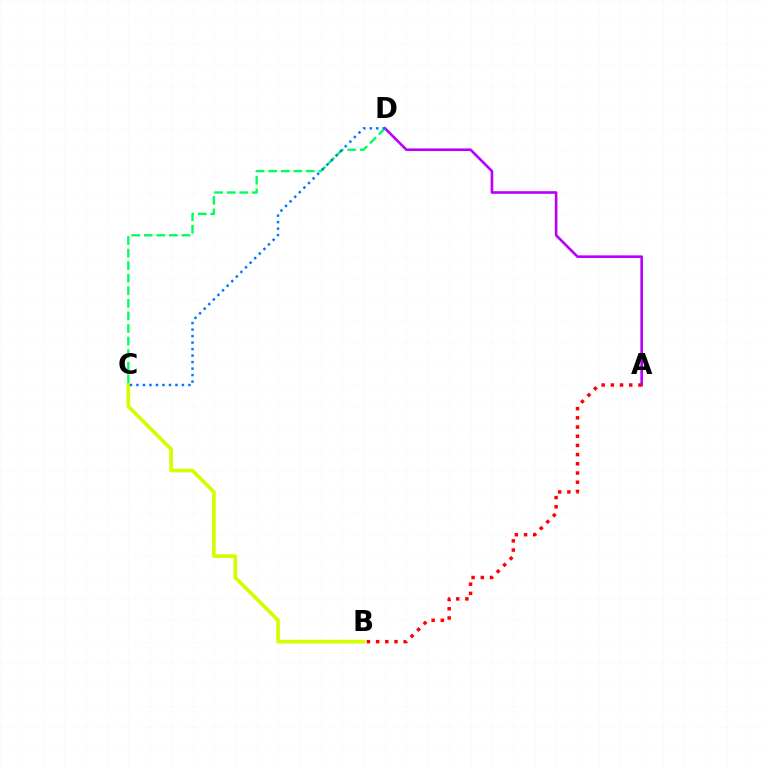{('B', 'C'): [{'color': '#d1ff00', 'line_style': 'solid', 'thickness': 2.65}], ('A', 'D'): [{'color': '#b900ff', 'line_style': 'solid', 'thickness': 1.9}], ('C', 'D'): [{'color': '#00ff5c', 'line_style': 'dashed', 'thickness': 1.71}, {'color': '#0074ff', 'line_style': 'dotted', 'thickness': 1.76}], ('A', 'B'): [{'color': '#ff0000', 'line_style': 'dotted', 'thickness': 2.5}]}